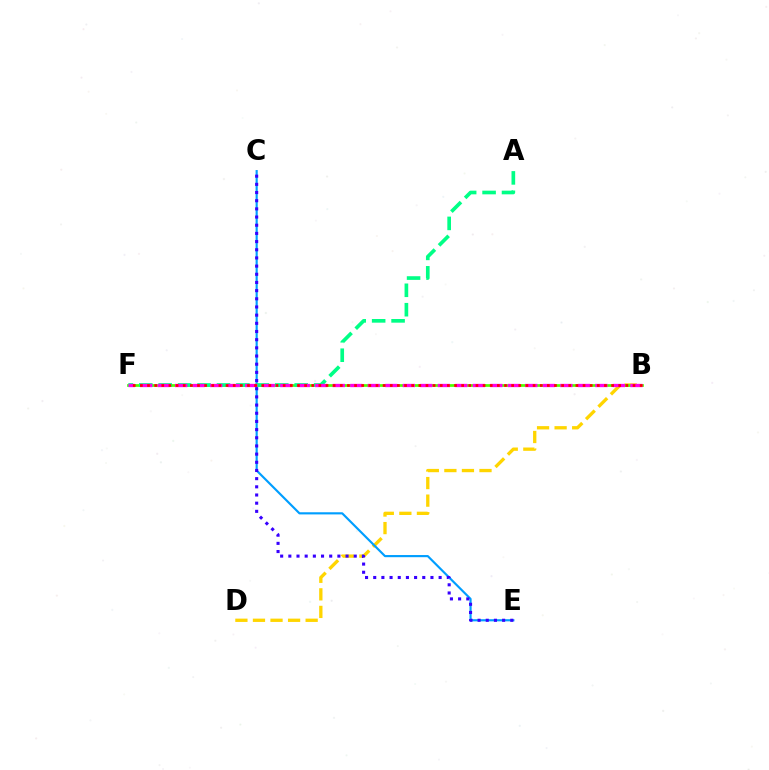{('B', 'D'): [{'color': '#ffd500', 'line_style': 'dashed', 'thickness': 2.39}], ('C', 'E'): [{'color': '#009eff', 'line_style': 'solid', 'thickness': 1.55}, {'color': '#3700ff', 'line_style': 'dotted', 'thickness': 2.22}], ('B', 'F'): [{'color': '#4fff00', 'line_style': 'solid', 'thickness': 1.95}, {'color': '#ff00ed', 'line_style': 'dashed', 'thickness': 2.38}, {'color': '#ff0000', 'line_style': 'dotted', 'thickness': 1.94}], ('A', 'F'): [{'color': '#00ff86', 'line_style': 'dashed', 'thickness': 2.64}]}